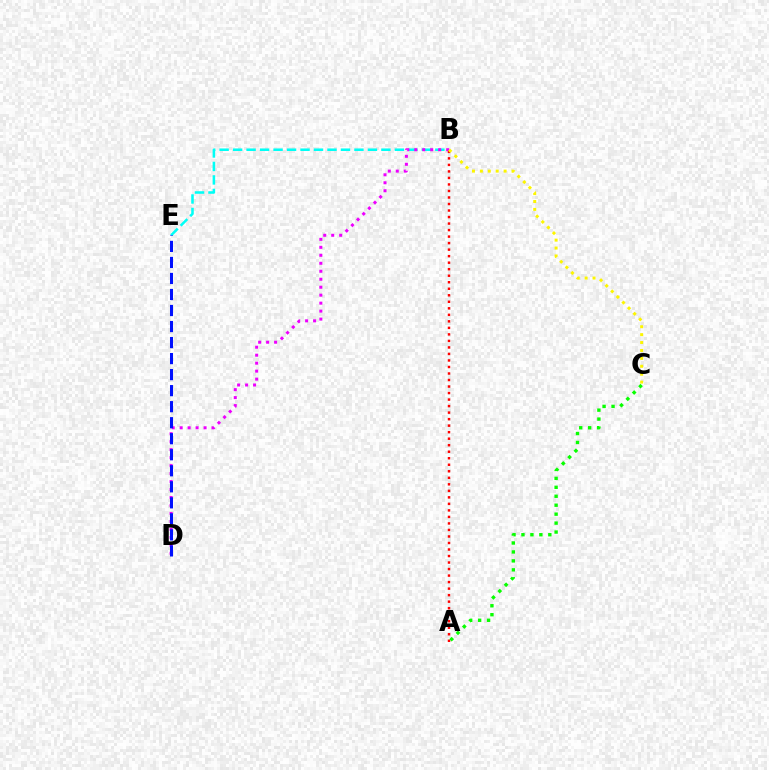{('B', 'E'): [{'color': '#00fff6', 'line_style': 'dashed', 'thickness': 1.83}], ('B', 'D'): [{'color': '#ee00ff', 'line_style': 'dotted', 'thickness': 2.17}], ('D', 'E'): [{'color': '#0010ff', 'line_style': 'dashed', 'thickness': 2.18}], ('A', 'B'): [{'color': '#ff0000', 'line_style': 'dotted', 'thickness': 1.77}], ('A', 'C'): [{'color': '#08ff00', 'line_style': 'dotted', 'thickness': 2.43}], ('B', 'C'): [{'color': '#fcf500', 'line_style': 'dotted', 'thickness': 2.15}]}